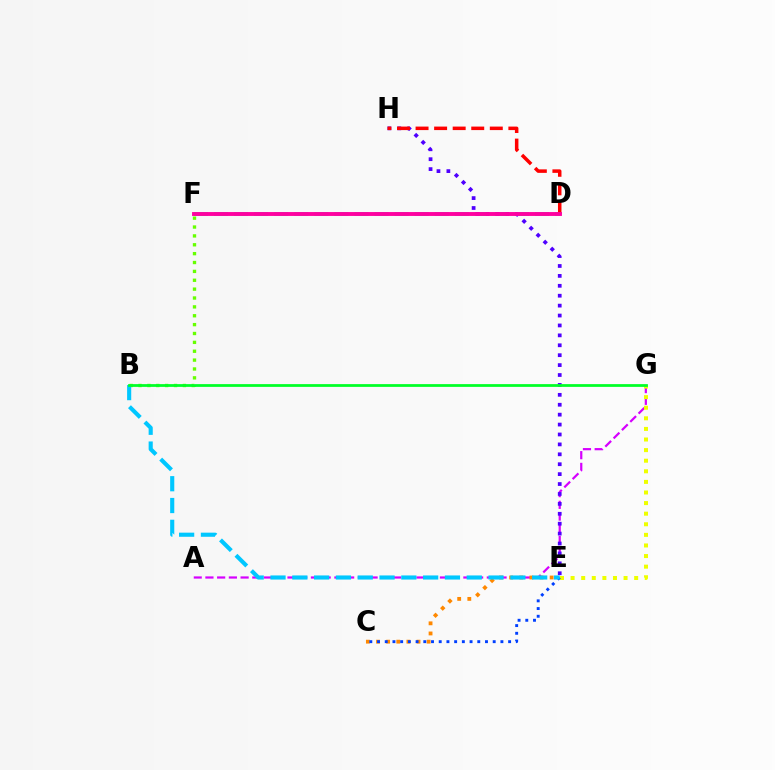{('A', 'G'): [{'color': '#d600ff', 'line_style': 'dashed', 'thickness': 1.59}], ('E', 'G'): [{'color': '#eeff00', 'line_style': 'dotted', 'thickness': 2.88}], ('B', 'F'): [{'color': '#66ff00', 'line_style': 'dotted', 'thickness': 2.41}], ('C', 'E'): [{'color': '#ff8800', 'line_style': 'dotted', 'thickness': 2.75}, {'color': '#003fff', 'line_style': 'dotted', 'thickness': 2.1}], ('D', 'F'): [{'color': '#00ffaf', 'line_style': 'dashed', 'thickness': 2.72}, {'color': '#ff00a0', 'line_style': 'solid', 'thickness': 2.8}], ('E', 'H'): [{'color': '#4f00ff', 'line_style': 'dotted', 'thickness': 2.69}], ('D', 'H'): [{'color': '#ff0000', 'line_style': 'dashed', 'thickness': 2.52}], ('B', 'E'): [{'color': '#00c7ff', 'line_style': 'dashed', 'thickness': 2.96}], ('B', 'G'): [{'color': '#00ff27', 'line_style': 'solid', 'thickness': 1.98}]}